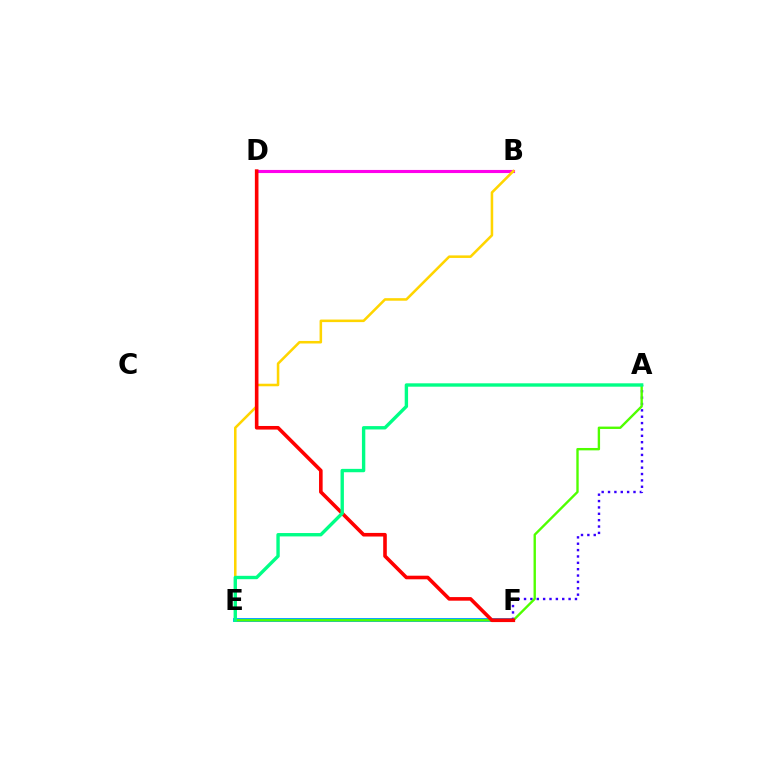{('B', 'D'): [{'color': '#ff00ed', 'line_style': 'solid', 'thickness': 2.24}], ('E', 'F'): [{'color': '#009eff', 'line_style': 'solid', 'thickness': 2.77}], ('A', 'F'): [{'color': '#3700ff', 'line_style': 'dotted', 'thickness': 1.73}], ('B', 'E'): [{'color': '#ffd500', 'line_style': 'solid', 'thickness': 1.84}], ('A', 'E'): [{'color': '#4fff00', 'line_style': 'solid', 'thickness': 1.71}, {'color': '#00ff86', 'line_style': 'solid', 'thickness': 2.43}], ('D', 'F'): [{'color': '#ff0000', 'line_style': 'solid', 'thickness': 2.6}]}